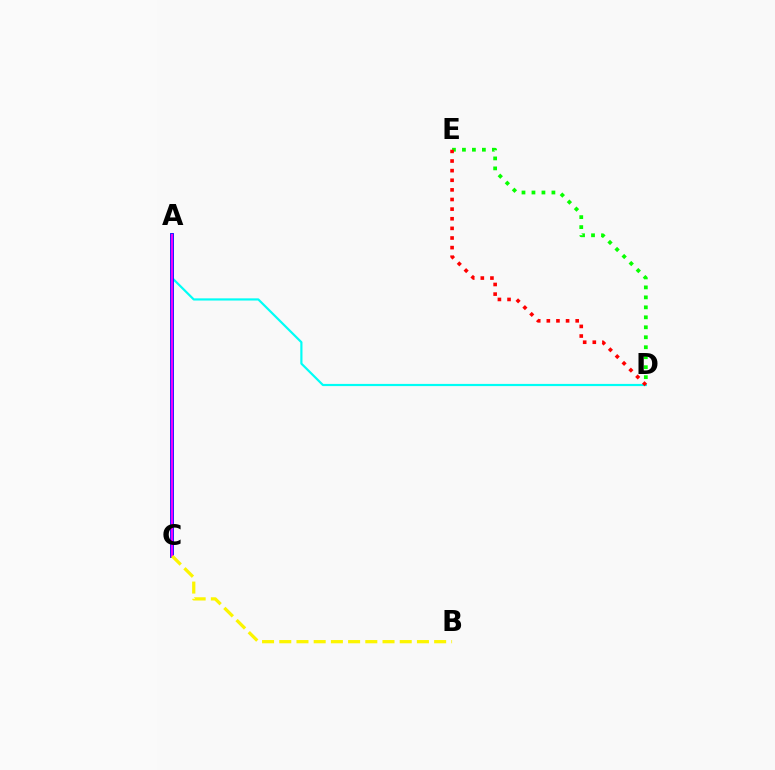{('A', 'D'): [{'color': '#00fff6', 'line_style': 'solid', 'thickness': 1.57}], ('A', 'C'): [{'color': '#0010ff', 'line_style': 'solid', 'thickness': 2.76}, {'color': '#ee00ff', 'line_style': 'solid', 'thickness': 1.59}], ('B', 'C'): [{'color': '#fcf500', 'line_style': 'dashed', 'thickness': 2.34}], ('D', 'E'): [{'color': '#08ff00', 'line_style': 'dotted', 'thickness': 2.71}, {'color': '#ff0000', 'line_style': 'dotted', 'thickness': 2.61}]}